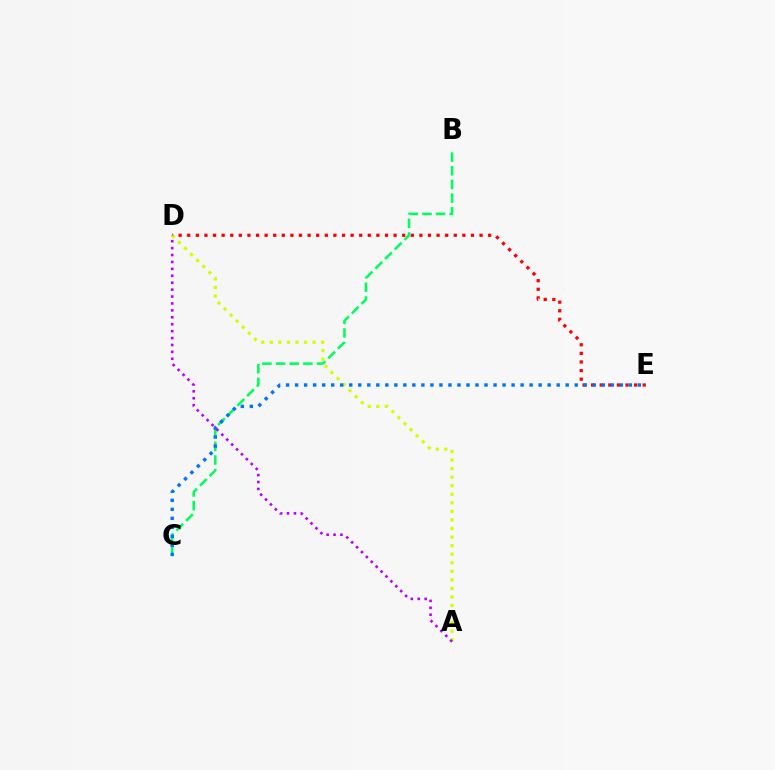{('D', 'E'): [{'color': '#ff0000', 'line_style': 'dotted', 'thickness': 2.34}], ('B', 'C'): [{'color': '#00ff5c', 'line_style': 'dashed', 'thickness': 1.86}], ('A', 'D'): [{'color': '#d1ff00', 'line_style': 'dotted', 'thickness': 2.33}, {'color': '#b900ff', 'line_style': 'dotted', 'thickness': 1.88}], ('C', 'E'): [{'color': '#0074ff', 'line_style': 'dotted', 'thickness': 2.45}]}